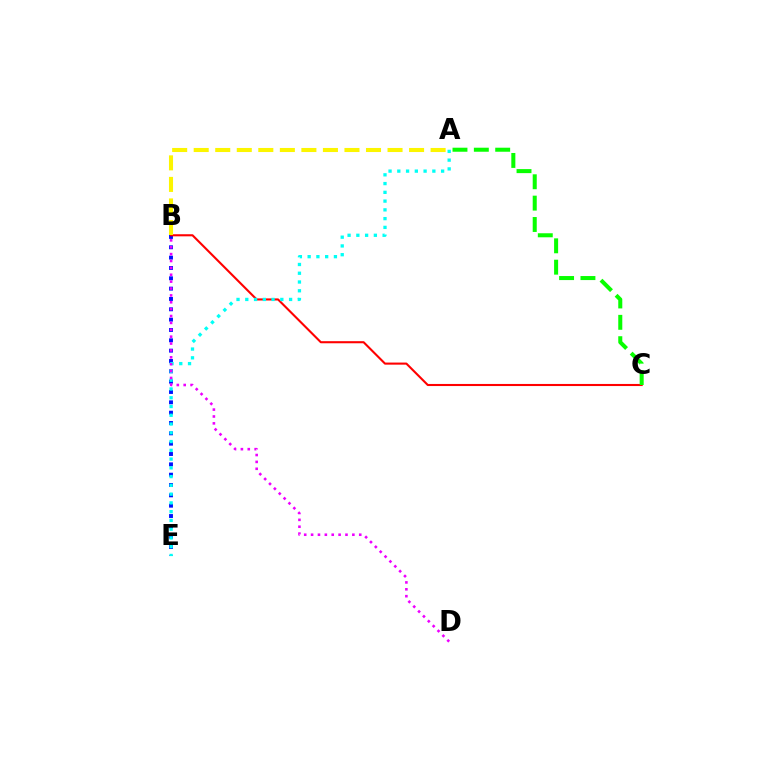{('B', 'E'): [{'color': '#0010ff', 'line_style': 'dotted', 'thickness': 2.81}], ('B', 'C'): [{'color': '#ff0000', 'line_style': 'solid', 'thickness': 1.51}], ('A', 'E'): [{'color': '#00fff6', 'line_style': 'dotted', 'thickness': 2.38}], ('A', 'C'): [{'color': '#08ff00', 'line_style': 'dashed', 'thickness': 2.9}], ('A', 'B'): [{'color': '#fcf500', 'line_style': 'dashed', 'thickness': 2.93}], ('B', 'D'): [{'color': '#ee00ff', 'line_style': 'dotted', 'thickness': 1.87}]}